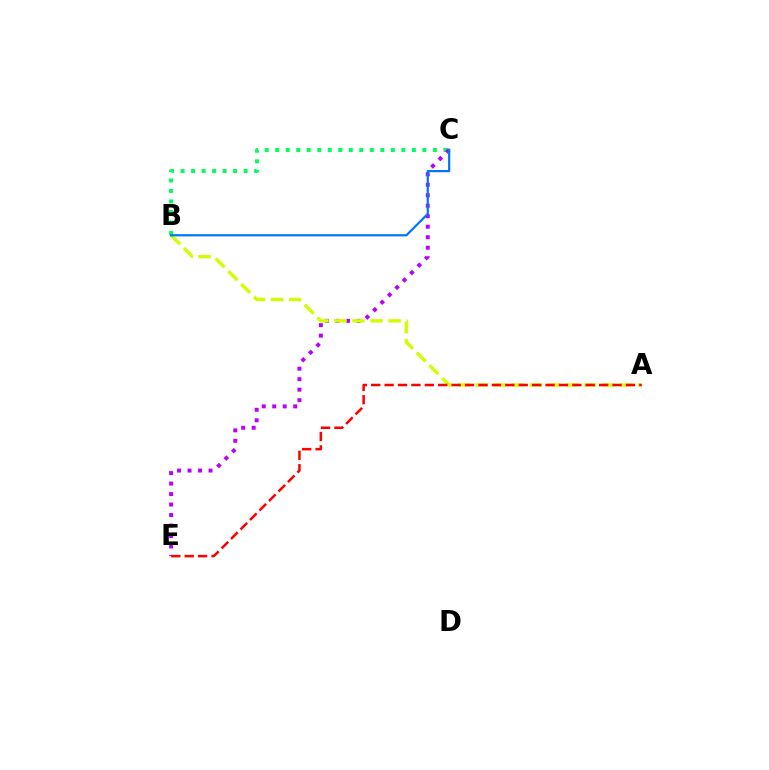{('B', 'C'): [{'color': '#00ff5c', 'line_style': 'dotted', 'thickness': 2.86}, {'color': '#0074ff', 'line_style': 'solid', 'thickness': 1.58}], ('C', 'E'): [{'color': '#b900ff', 'line_style': 'dotted', 'thickness': 2.85}], ('A', 'B'): [{'color': '#d1ff00', 'line_style': 'dashed', 'thickness': 2.45}], ('A', 'E'): [{'color': '#ff0000', 'line_style': 'dashed', 'thickness': 1.82}]}